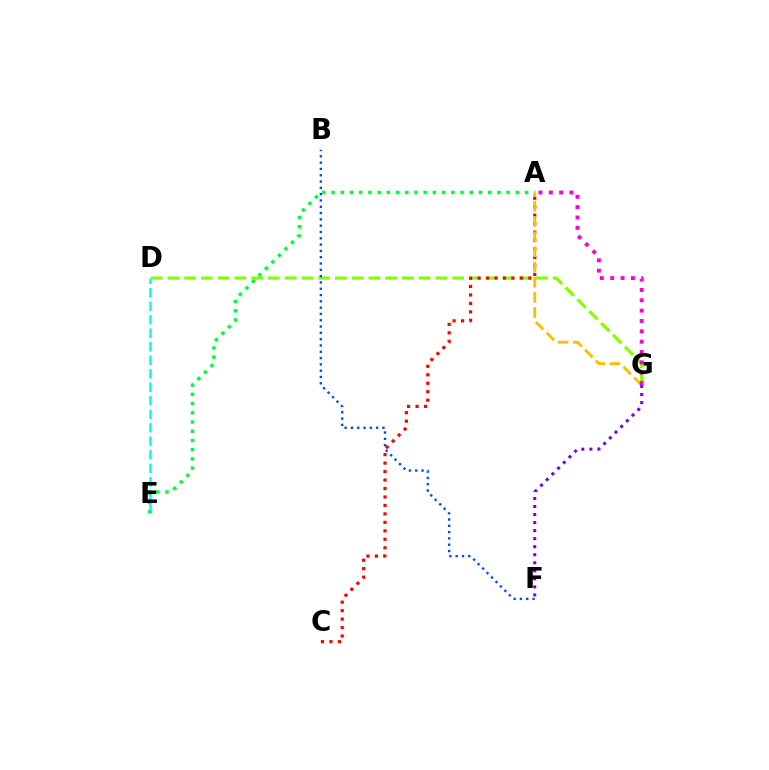{('D', 'E'): [{'color': '#00fff6', 'line_style': 'dashed', 'thickness': 1.83}], ('D', 'G'): [{'color': '#84ff00', 'line_style': 'dashed', 'thickness': 2.28}], ('A', 'E'): [{'color': '#00ff39', 'line_style': 'dotted', 'thickness': 2.5}], ('A', 'C'): [{'color': '#ff0000', 'line_style': 'dotted', 'thickness': 2.3}], ('B', 'F'): [{'color': '#004bff', 'line_style': 'dotted', 'thickness': 1.71}], ('A', 'G'): [{'color': '#ffbd00', 'line_style': 'dashed', 'thickness': 2.06}, {'color': '#ff00cf', 'line_style': 'dotted', 'thickness': 2.81}], ('F', 'G'): [{'color': '#7200ff', 'line_style': 'dotted', 'thickness': 2.18}]}